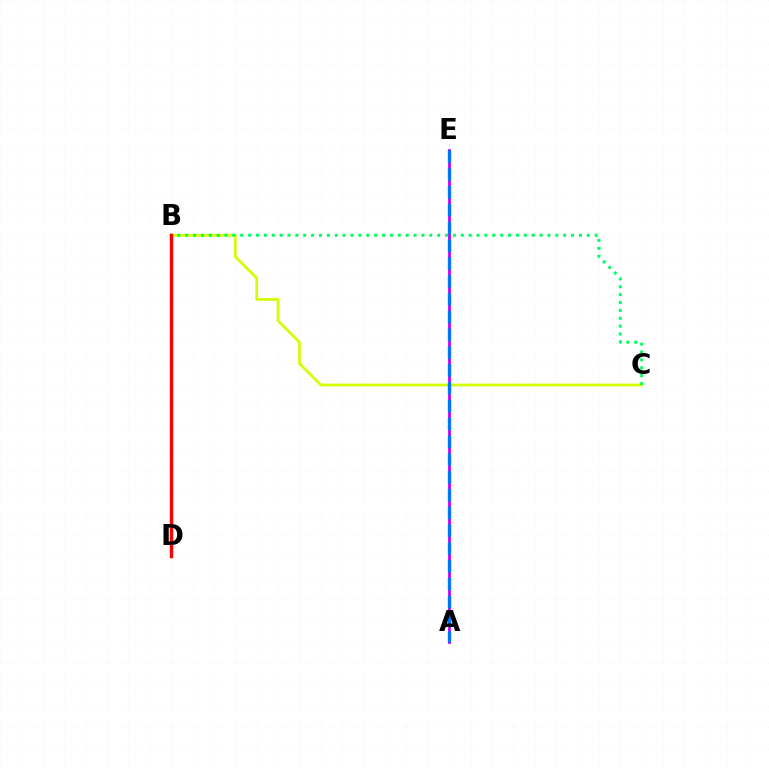{('B', 'C'): [{'color': '#d1ff00', 'line_style': 'solid', 'thickness': 1.97}, {'color': '#00ff5c', 'line_style': 'dotted', 'thickness': 2.14}], ('A', 'E'): [{'color': '#b900ff', 'line_style': 'solid', 'thickness': 1.97}, {'color': '#0074ff', 'line_style': 'dashed', 'thickness': 2.42}], ('B', 'D'): [{'color': '#ff0000', 'line_style': 'solid', 'thickness': 2.48}]}